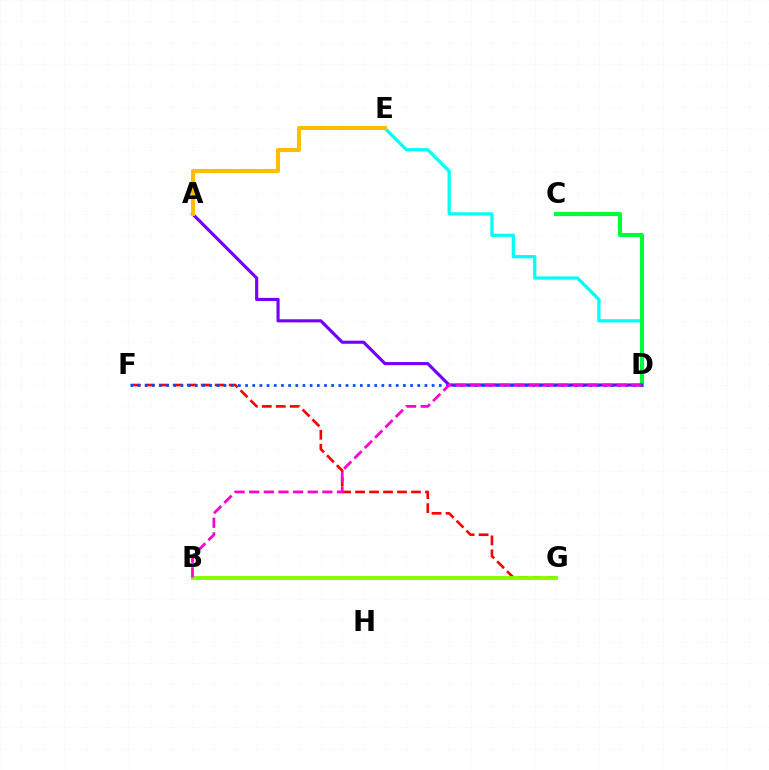{('F', 'G'): [{'color': '#ff0000', 'line_style': 'dashed', 'thickness': 1.9}], ('B', 'G'): [{'color': '#84ff00', 'line_style': 'solid', 'thickness': 2.77}], ('D', 'E'): [{'color': '#00fff6', 'line_style': 'solid', 'thickness': 2.33}], ('C', 'D'): [{'color': '#00ff39', 'line_style': 'solid', 'thickness': 2.95}], ('A', 'D'): [{'color': '#7200ff', 'line_style': 'solid', 'thickness': 2.25}], ('A', 'E'): [{'color': '#ffbd00', 'line_style': 'solid', 'thickness': 2.94}], ('D', 'F'): [{'color': '#004bff', 'line_style': 'dotted', 'thickness': 1.95}], ('B', 'D'): [{'color': '#ff00cf', 'line_style': 'dashed', 'thickness': 1.99}]}